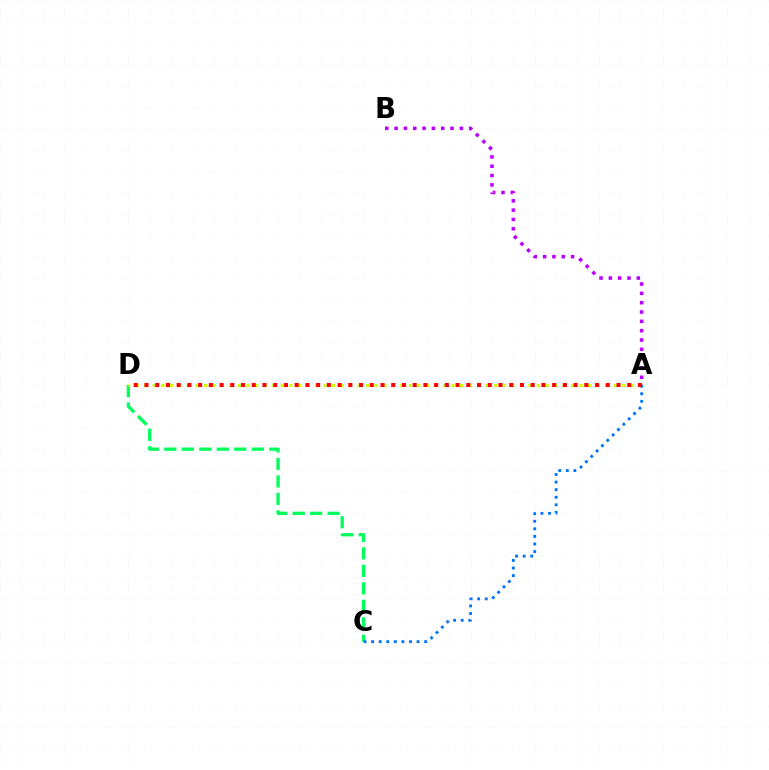{('C', 'D'): [{'color': '#00ff5c', 'line_style': 'dashed', 'thickness': 2.38}], ('A', 'D'): [{'color': '#d1ff00', 'line_style': 'dotted', 'thickness': 2.32}, {'color': '#ff0000', 'line_style': 'dotted', 'thickness': 2.91}], ('A', 'B'): [{'color': '#b900ff', 'line_style': 'dotted', 'thickness': 2.53}], ('A', 'C'): [{'color': '#0074ff', 'line_style': 'dotted', 'thickness': 2.06}]}